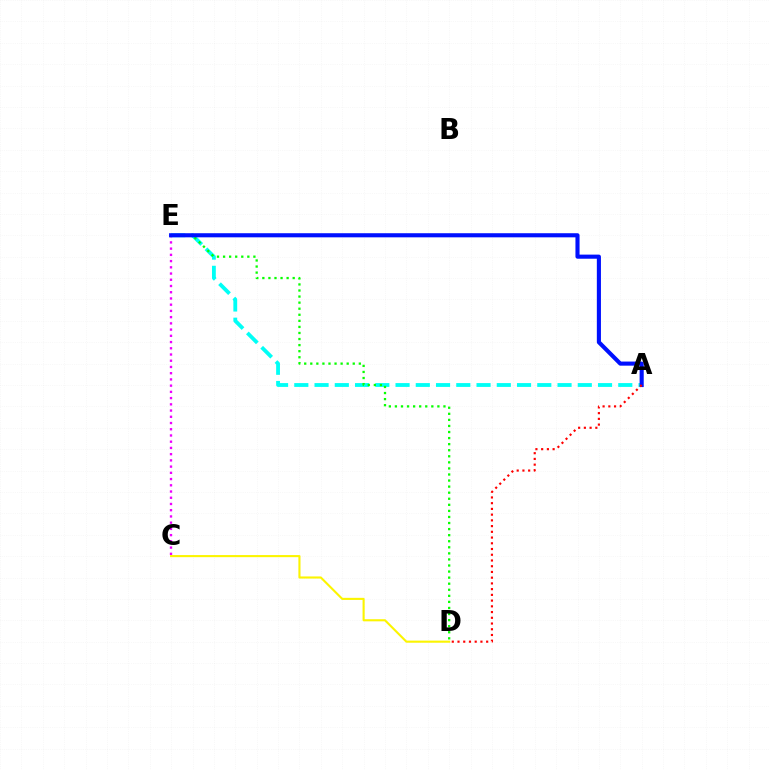{('C', 'D'): [{'color': '#fcf500', 'line_style': 'solid', 'thickness': 1.52}], ('A', 'E'): [{'color': '#00fff6', 'line_style': 'dashed', 'thickness': 2.75}, {'color': '#0010ff', 'line_style': 'solid', 'thickness': 2.96}], ('D', 'E'): [{'color': '#08ff00', 'line_style': 'dotted', 'thickness': 1.65}], ('C', 'E'): [{'color': '#ee00ff', 'line_style': 'dotted', 'thickness': 1.69}], ('A', 'D'): [{'color': '#ff0000', 'line_style': 'dotted', 'thickness': 1.56}]}